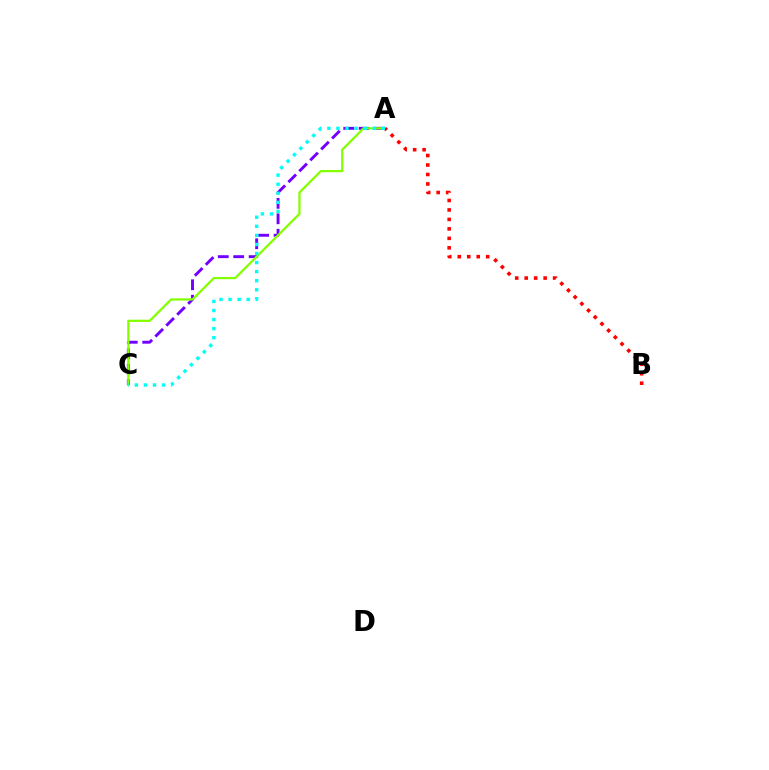{('A', 'C'): [{'color': '#7200ff', 'line_style': 'dashed', 'thickness': 2.1}, {'color': '#84ff00', 'line_style': 'solid', 'thickness': 1.62}, {'color': '#00fff6', 'line_style': 'dotted', 'thickness': 2.46}], ('A', 'B'): [{'color': '#ff0000', 'line_style': 'dotted', 'thickness': 2.57}]}